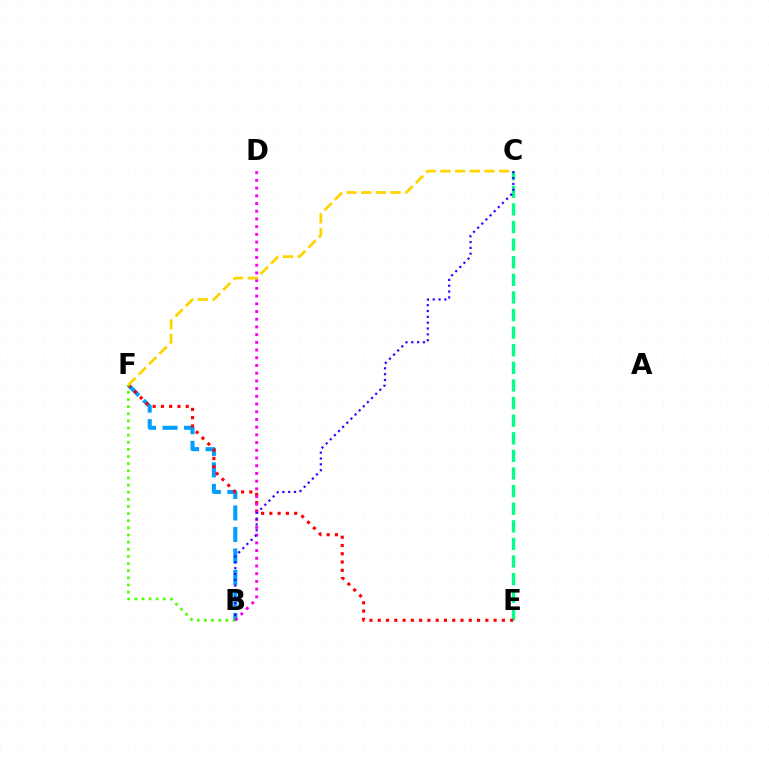{('C', 'E'): [{'color': '#00ff86', 'line_style': 'dashed', 'thickness': 2.39}], ('B', 'F'): [{'color': '#009eff', 'line_style': 'dashed', 'thickness': 2.92}, {'color': '#4fff00', 'line_style': 'dotted', 'thickness': 1.94}], ('E', 'F'): [{'color': '#ff0000', 'line_style': 'dotted', 'thickness': 2.25}], ('B', 'D'): [{'color': '#ff00ed', 'line_style': 'dotted', 'thickness': 2.1}], ('B', 'C'): [{'color': '#3700ff', 'line_style': 'dotted', 'thickness': 1.59}], ('C', 'F'): [{'color': '#ffd500', 'line_style': 'dashed', 'thickness': 1.99}]}